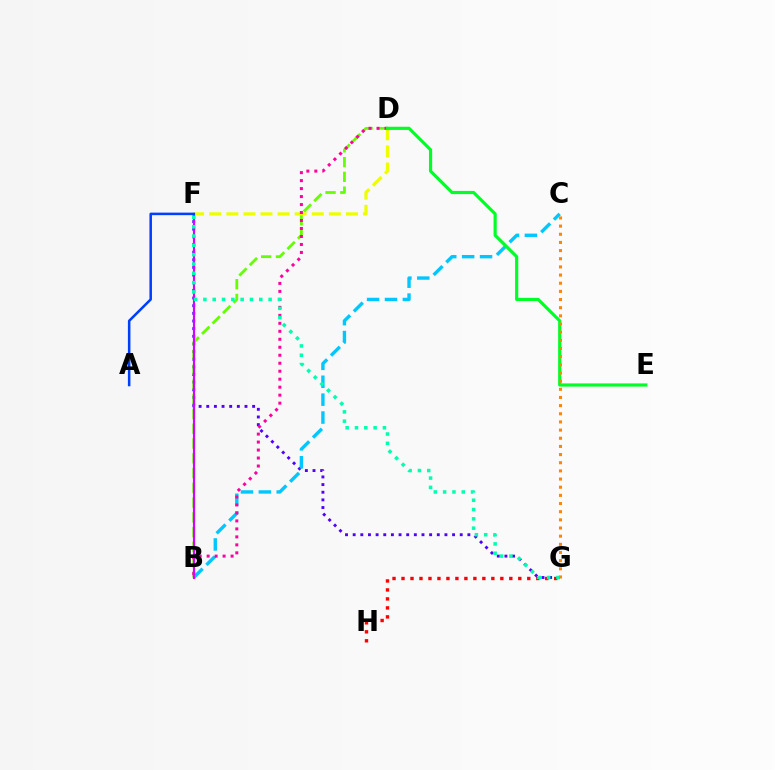{('F', 'G'): [{'color': '#4f00ff', 'line_style': 'dotted', 'thickness': 2.08}, {'color': '#00ffaf', 'line_style': 'dotted', 'thickness': 2.53}], ('G', 'H'): [{'color': '#ff0000', 'line_style': 'dotted', 'thickness': 2.44}], ('B', 'C'): [{'color': '#00c7ff', 'line_style': 'dashed', 'thickness': 2.43}], ('B', 'D'): [{'color': '#66ff00', 'line_style': 'dashed', 'thickness': 2.01}, {'color': '#ff00a0', 'line_style': 'dotted', 'thickness': 2.17}], ('D', 'F'): [{'color': '#eeff00', 'line_style': 'dashed', 'thickness': 2.32}], ('B', 'F'): [{'color': '#d600ff', 'line_style': 'solid', 'thickness': 1.55}], ('D', 'E'): [{'color': '#00ff27', 'line_style': 'solid', 'thickness': 2.28}], ('A', 'F'): [{'color': '#003fff', 'line_style': 'solid', 'thickness': 1.83}], ('C', 'G'): [{'color': '#ff8800', 'line_style': 'dotted', 'thickness': 2.22}]}